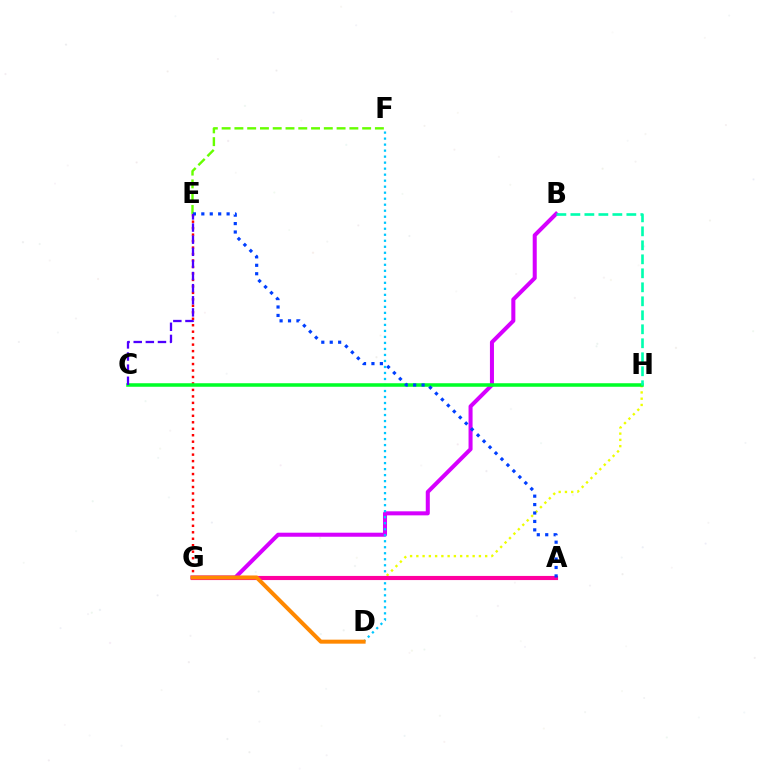{('B', 'G'): [{'color': '#d600ff', 'line_style': 'solid', 'thickness': 2.9}], ('D', 'F'): [{'color': '#00c7ff', 'line_style': 'dotted', 'thickness': 1.63}], ('E', 'G'): [{'color': '#ff0000', 'line_style': 'dotted', 'thickness': 1.76}], ('G', 'H'): [{'color': '#eeff00', 'line_style': 'dotted', 'thickness': 1.7}], ('A', 'G'): [{'color': '#ff00a0', 'line_style': 'solid', 'thickness': 2.97}], ('D', 'G'): [{'color': '#ff8800', 'line_style': 'solid', 'thickness': 2.88}], ('C', 'H'): [{'color': '#00ff27', 'line_style': 'solid', 'thickness': 2.54}], ('E', 'F'): [{'color': '#66ff00', 'line_style': 'dashed', 'thickness': 1.74}], ('B', 'H'): [{'color': '#00ffaf', 'line_style': 'dashed', 'thickness': 1.9}], ('A', 'E'): [{'color': '#003fff', 'line_style': 'dotted', 'thickness': 2.29}], ('C', 'E'): [{'color': '#4f00ff', 'line_style': 'dashed', 'thickness': 1.65}]}